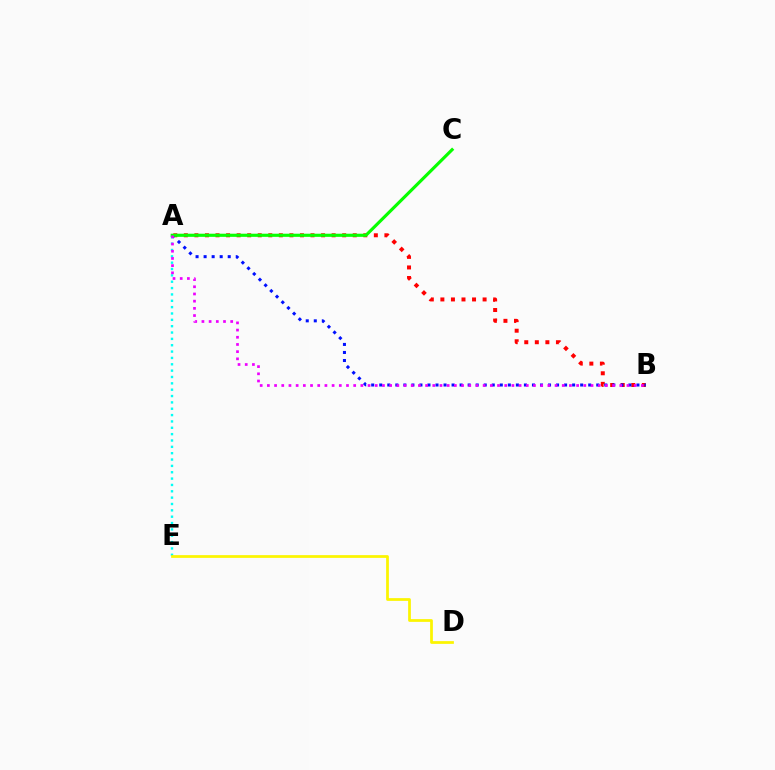{('A', 'E'): [{'color': '#00fff6', 'line_style': 'dotted', 'thickness': 1.73}], ('A', 'B'): [{'color': '#ff0000', 'line_style': 'dotted', 'thickness': 2.87}, {'color': '#0010ff', 'line_style': 'dotted', 'thickness': 2.18}, {'color': '#ee00ff', 'line_style': 'dotted', 'thickness': 1.95}], ('A', 'C'): [{'color': '#08ff00', 'line_style': 'solid', 'thickness': 2.26}], ('D', 'E'): [{'color': '#fcf500', 'line_style': 'solid', 'thickness': 1.98}]}